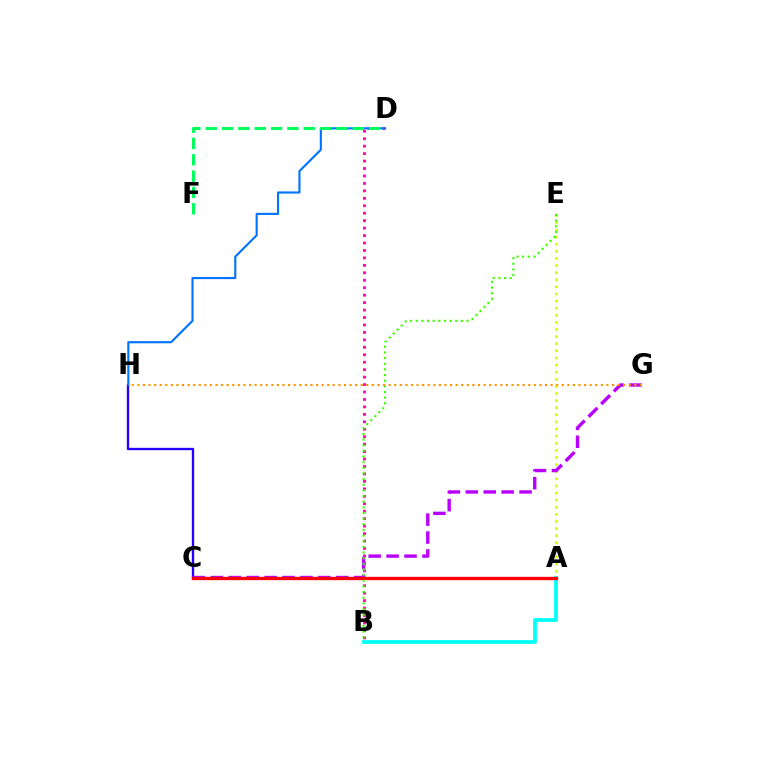{('C', 'H'): [{'color': '#2500ff', 'line_style': 'solid', 'thickness': 1.7}], ('A', 'B'): [{'color': '#00fff6', 'line_style': 'solid', 'thickness': 2.69}], ('A', 'E'): [{'color': '#d1ff00', 'line_style': 'dotted', 'thickness': 1.93}], ('B', 'D'): [{'color': '#ff00ac', 'line_style': 'dotted', 'thickness': 2.02}], ('C', 'G'): [{'color': '#b900ff', 'line_style': 'dashed', 'thickness': 2.43}], ('D', 'H'): [{'color': '#0074ff', 'line_style': 'solid', 'thickness': 1.54}], ('A', 'C'): [{'color': '#ff0000', 'line_style': 'solid', 'thickness': 2.39}], ('B', 'E'): [{'color': '#3dff00', 'line_style': 'dotted', 'thickness': 1.53}], ('D', 'F'): [{'color': '#00ff5c', 'line_style': 'dashed', 'thickness': 2.22}], ('G', 'H'): [{'color': '#ff9400', 'line_style': 'dotted', 'thickness': 1.52}]}